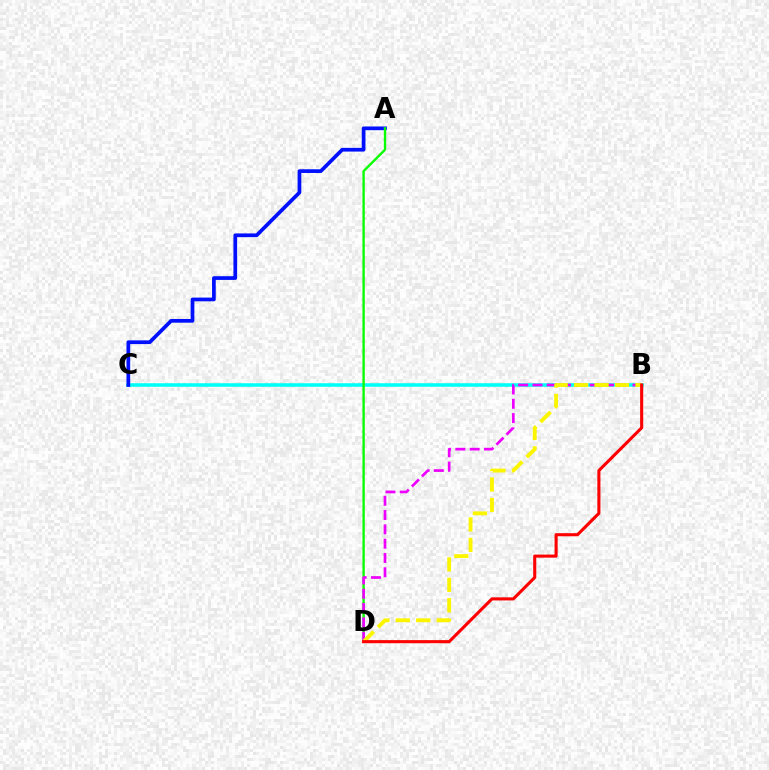{('B', 'C'): [{'color': '#00fff6', 'line_style': 'solid', 'thickness': 2.56}], ('A', 'C'): [{'color': '#0010ff', 'line_style': 'solid', 'thickness': 2.67}], ('A', 'D'): [{'color': '#08ff00', 'line_style': 'solid', 'thickness': 1.7}], ('B', 'D'): [{'color': '#ee00ff', 'line_style': 'dashed', 'thickness': 1.94}, {'color': '#fcf500', 'line_style': 'dashed', 'thickness': 2.78}, {'color': '#ff0000', 'line_style': 'solid', 'thickness': 2.23}]}